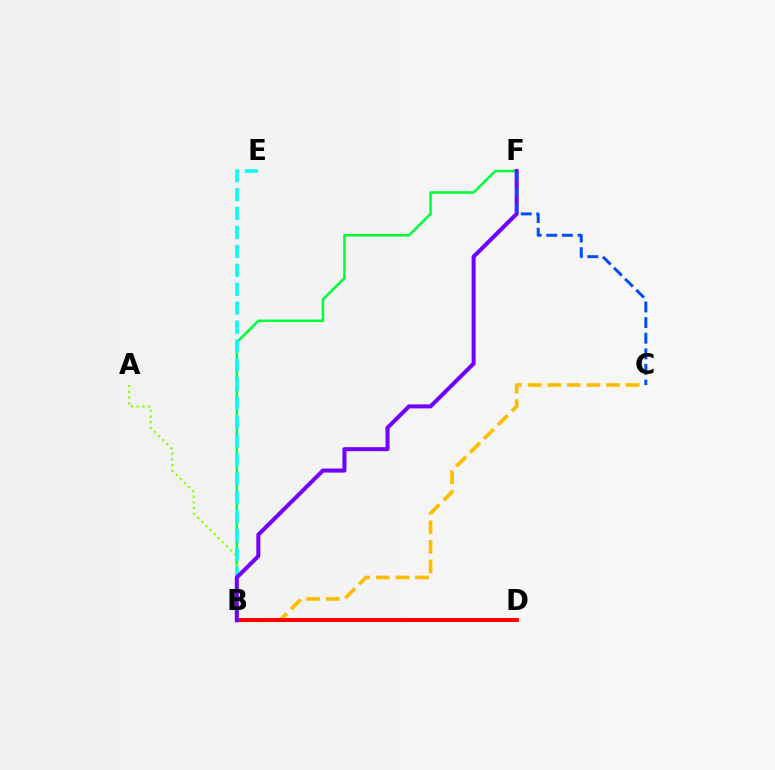{('B', 'D'): [{'color': '#ff00cf', 'line_style': 'dotted', 'thickness': 2.92}, {'color': '#ff0000', 'line_style': 'solid', 'thickness': 2.84}], ('B', 'C'): [{'color': '#ffbd00', 'line_style': 'dashed', 'thickness': 2.66}], ('B', 'F'): [{'color': '#00ff39', 'line_style': 'solid', 'thickness': 1.82}, {'color': '#7200ff', 'line_style': 'solid', 'thickness': 2.9}], ('A', 'B'): [{'color': '#84ff00', 'line_style': 'dotted', 'thickness': 1.57}], ('B', 'E'): [{'color': '#00fff6', 'line_style': 'dashed', 'thickness': 2.57}], ('C', 'F'): [{'color': '#004bff', 'line_style': 'dashed', 'thickness': 2.12}]}